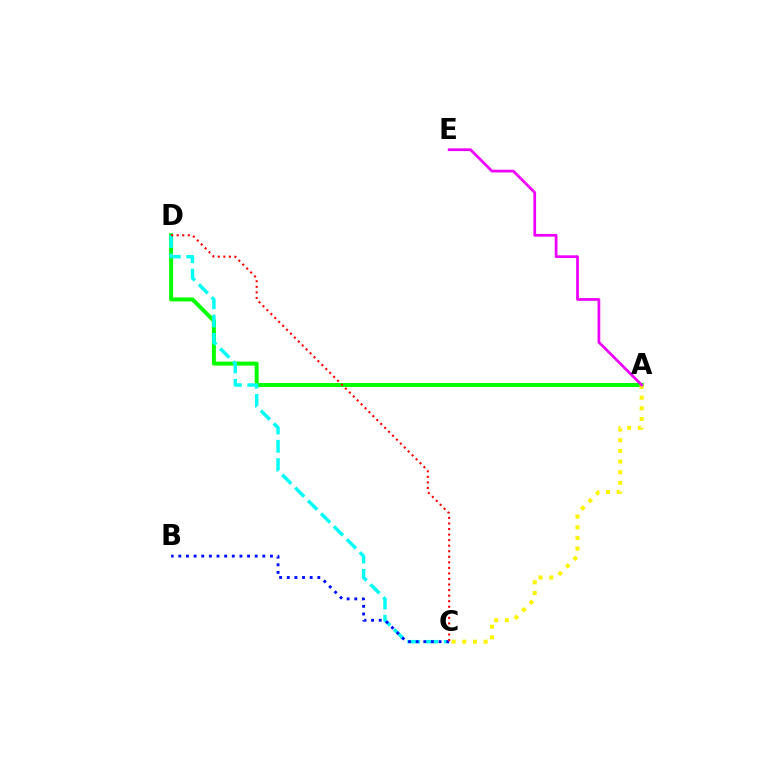{('A', 'D'): [{'color': '#08ff00', 'line_style': 'solid', 'thickness': 2.87}], ('C', 'D'): [{'color': '#00fff6', 'line_style': 'dashed', 'thickness': 2.48}, {'color': '#ff0000', 'line_style': 'dotted', 'thickness': 1.51}], ('B', 'C'): [{'color': '#0010ff', 'line_style': 'dotted', 'thickness': 2.08}], ('A', 'C'): [{'color': '#fcf500', 'line_style': 'dotted', 'thickness': 2.9}], ('A', 'E'): [{'color': '#ee00ff', 'line_style': 'solid', 'thickness': 1.97}]}